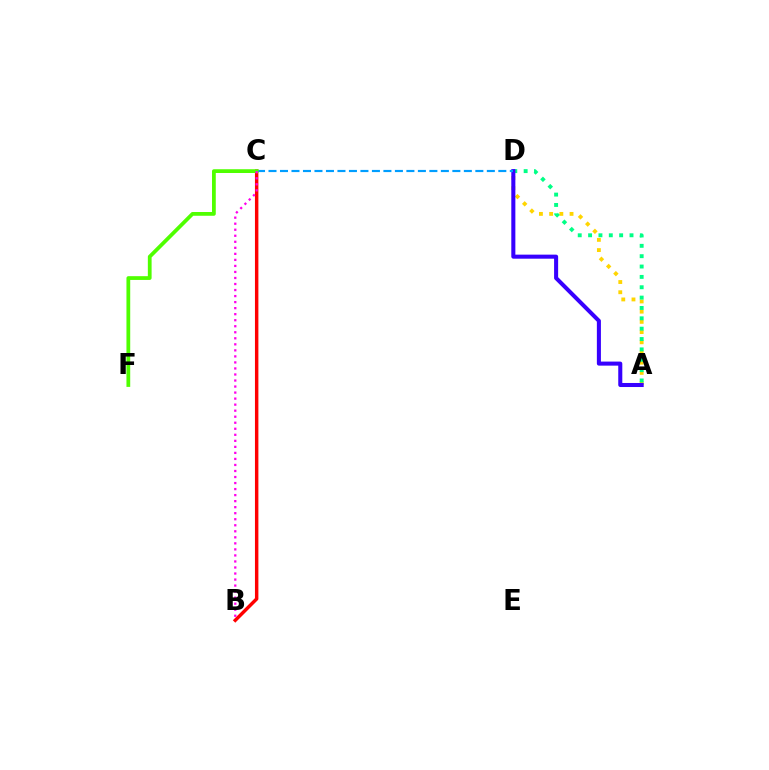{('A', 'D'): [{'color': '#ffd500', 'line_style': 'dotted', 'thickness': 2.77}, {'color': '#00ff86', 'line_style': 'dotted', 'thickness': 2.81}, {'color': '#3700ff', 'line_style': 'solid', 'thickness': 2.92}], ('B', 'C'): [{'color': '#ff0000', 'line_style': 'solid', 'thickness': 2.48}, {'color': '#ff00ed', 'line_style': 'dotted', 'thickness': 1.64}], ('C', 'D'): [{'color': '#009eff', 'line_style': 'dashed', 'thickness': 1.56}], ('C', 'F'): [{'color': '#4fff00', 'line_style': 'solid', 'thickness': 2.71}]}